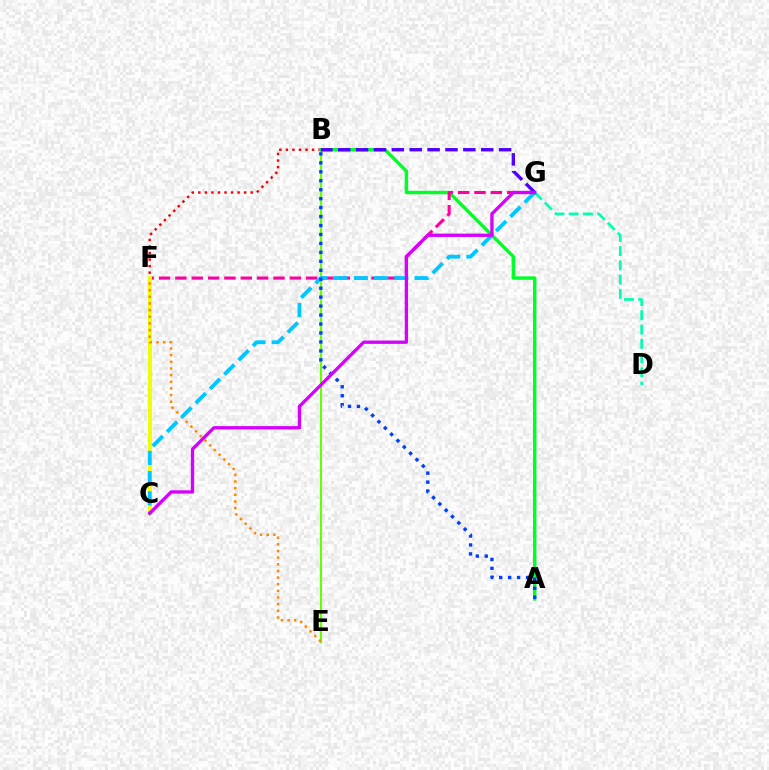{('B', 'E'): [{'color': '#66ff00', 'line_style': 'solid', 'thickness': 1.51}], ('B', 'C'): [{'color': '#ff0000', 'line_style': 'dotted', 'thickness': 1.78}], ('A', 'B'): [{'color': '#00ff27', 'line_style': 'solid', 'thickness': 2.47}, {'color': '#003fff', 'line_style': 'dotted', 'thickness': 2.43}], ('F', 'G'): [{'color': '#ff00a0', 'line_style': 'dashed', 'thickness': 2.22}], ('D', 'G'): [{'color': '#00ffaf', 'line_style': 'dashed', 'thickness': 1.94}], ('B', 'G'): [{'color': '#4f00ff', 'line_style': 'dashed', 'thickness': 2.43}], ('C', 'F'): [{'color': '#eeff00', 'line_style': 'solid', 'thickness': 2.79}], ('E', 'F'): [{'color': '#ff8800', 'line_style': 'dotted', 'thickness': 1.81}], ('C', 'G'): [{'color': '#00c7ff', 'line_style': 'dashed', 'thickness': 2.75}, {'color': '#d600ff', 'line_style': 'solid', 'thickness': 2.38}]}